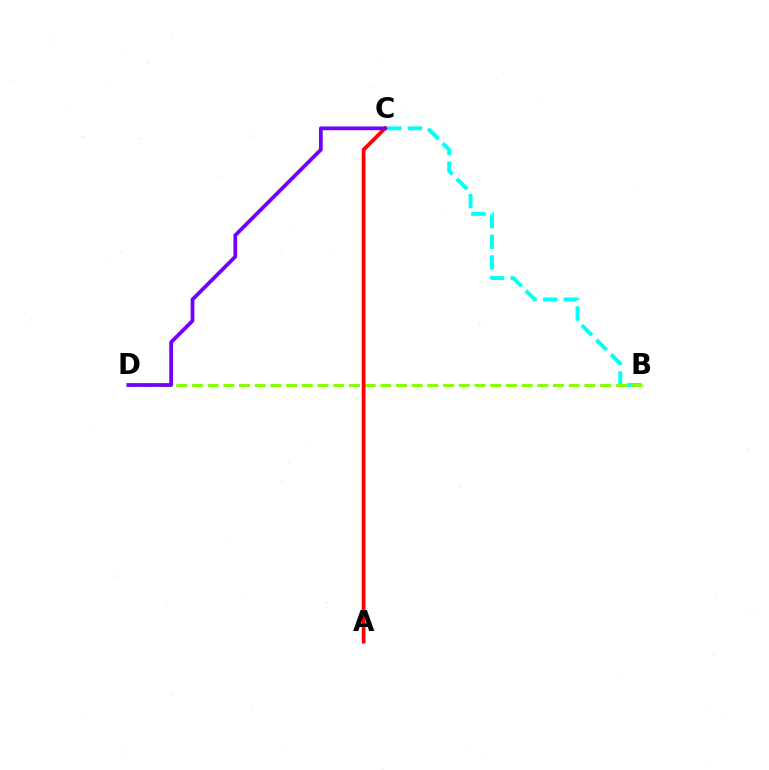{('B', 'C'): [{'color': '#00fff6', 'line_style': 'dashed', 'thickness': 2.81}], ('B', 'D'): [{'color': '#84ff00', 'line_style': 'dashed', 'thickness': 2.13}], ('A', 'C'): [{'color': '#ff0000', 'line_style': 'solid', 'thickness': 2.68}], ('C', 'D'): [{'color': '#7200ff', 'line_style': 'solid', 'thickness': 2.71}]}